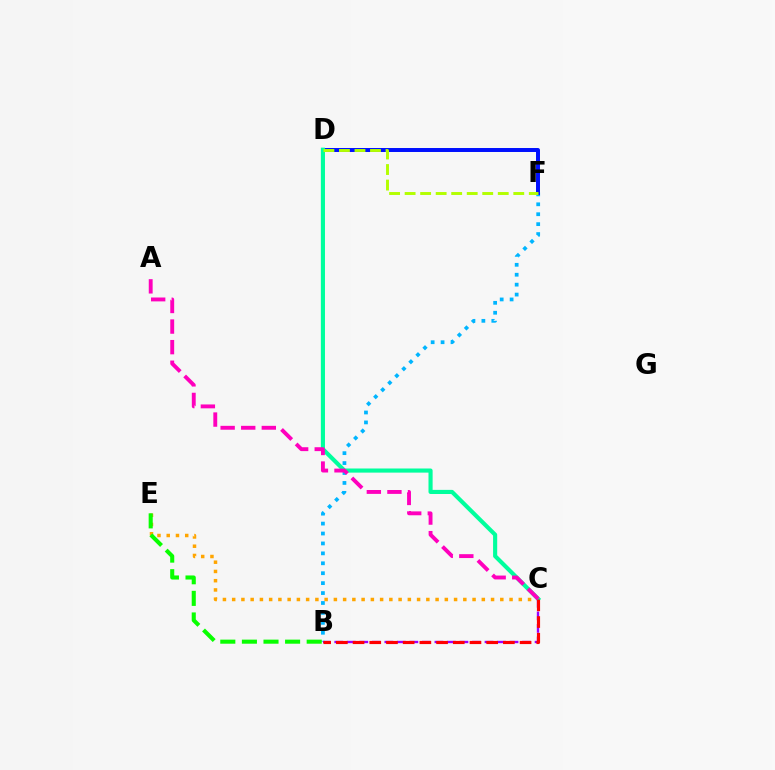{('C', 'E'): [{'color': '#ffa500', 'line_style': 'dotted', 'thickness': 2.51}], ('B', 'F'): [{'color': '#00b5ff', 'line_style': 'dotted', 'thickness': 2.7}], ('B', 'C'): [{'color': '#9b00ff', 'line_style': 'dashed', 'thickness': 1.7}, {'color': '#ff0000', 'line_style': 'dashed', 'thickness': 2.27}], ('B', 'E'): [{'color': '#08ff00', 'line_style': 'dashed', 'thickness': 2.93}], ('D', 'F'): [{'color': '#0010ff', 'line_style': 'solid', 'thickness': 2.86}, {'color': '#b3ff00', 'line_style': 'dashed', 'thickness': 2.11}], ('C', 'D'): [{'color': '#00ff9d', 'line_style': 'solid', 'thickness': 2.97}], ('A', 'C'): [{'color': '#ff00bd', 'line_style': 'dashed', 'thickness': 2.8}]}